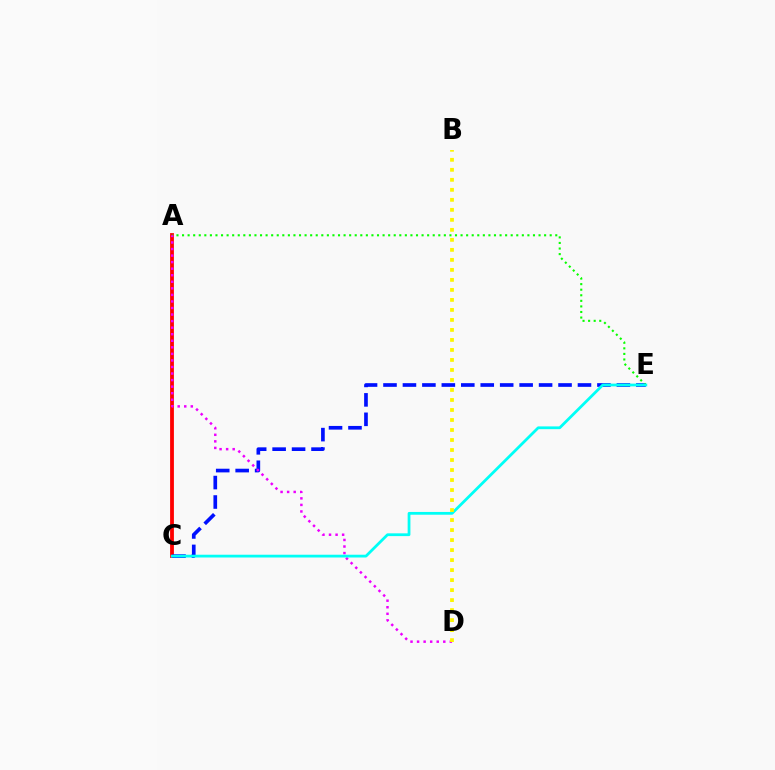{('A', 'C'): [{'color': '#ff0000', 'line_style': 'solid', 'thickness': 2.74}], ('C', 'E'): [{'color': '#0010ff', 'line_style': 'dashed', 'thickness': 2.64}, {'color': '#00fff6', 'line_style': 'solid', 'thickness': 1.99}], ('A', 'E'): [{'color': '#08ff00', 'line_style': 'dotted', 'thickness': 1.51}], ('A', 'D'): [{'color': '#ee00ff', 'line_style': 'dotted', 'thickness': 1.78}], ('B', 'D'): [{'color': '#fcf500', 'line_style': 'dotted', 'thickness': 2.72}]}